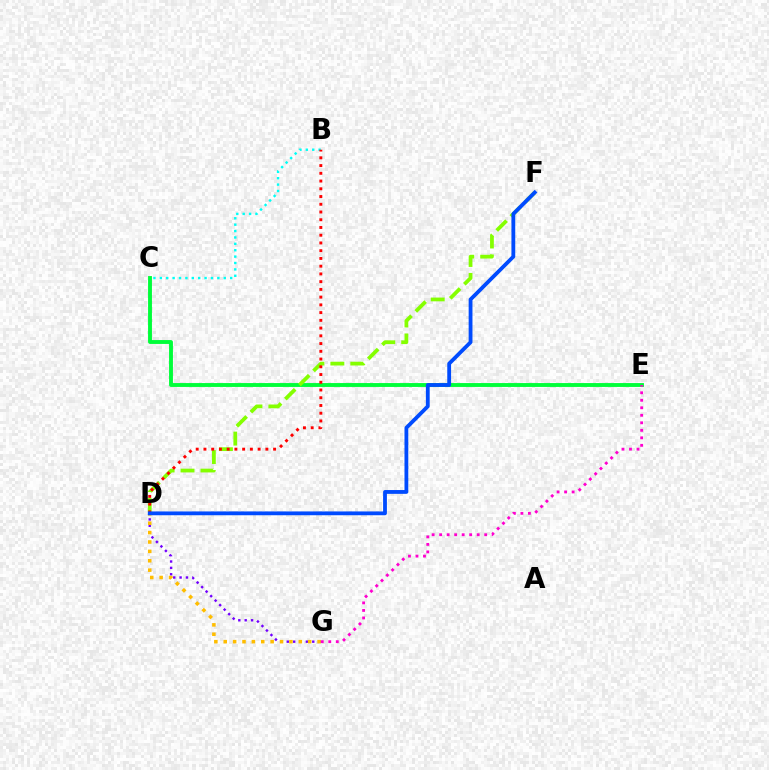{('D', 'G'): [{'color': '#7200ff', 'line_style': 'dotted', 'thickness': 1.73}, {'color': '#ffbd00', 'line_style': 'dotted', 'thickness': 2.55}], ('B', 'C'): [{'color': '#00fff6', 'line_style': 'dotted', 'thickness': 1.74}], ('C', 'E'): [{'color': '#00ff39', 'line_style': 'solid', 'thickness': 2.79}], ('D', 'F'): [{'color': '#84ff00', 'line_style': 'dashed', 'thickness': 2.71}, {'color': '#004bff', 'line_style': 'solid', 'thickness': 2.74}], ('B', 'D'): [{'color': '#ff0000', 'line_style': 'dotted', 'thickness': 2.1}], ('E', 'G'): [{'color': '#ff00cf', 'line_style': 'dotted', 'thickness': 2.04}]}